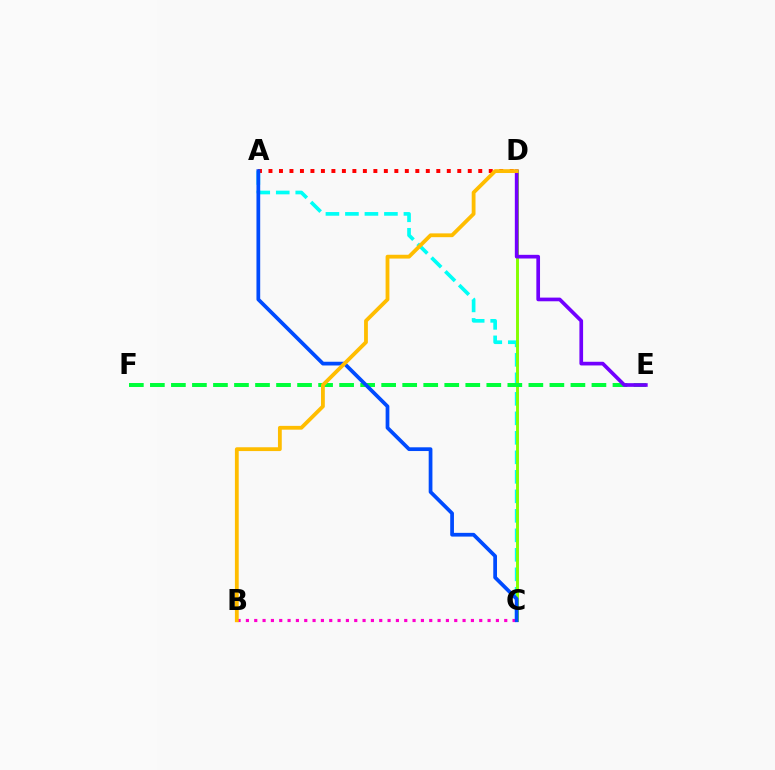{('A', 'C'): [{'color': '#00fff6', 'line_style': 'dashed', 'thickness': 2.65}, {'color': '#004bff', 'line_style': 'solid', 'thickness': 2.69}], ('A', 'D'): [{'color': '#ff0000', 'line_style': 'dotted', 'thickness': 2.85}], ('C', 'D'): [{'color': '#84ff00', 'line_style': 'solid', 'thickness': 2.11}], ('E', 'F'): [{'color': '#00ff39', 'line_style': 'dashed', 'thickness': 2.86}], ('B', 'C'): [{'color': '#ff00cf', 'line_style': 'dotted', 'thickness': 2.26}], ('D', 'E'): [{'color': '#7200ff', 'line_style': 'solid', 'thickness': 2.65}], ('B', 'D'): [{'color': '#ffbd00', 'line_style': 'solid', 'thickness': 2.74}]}